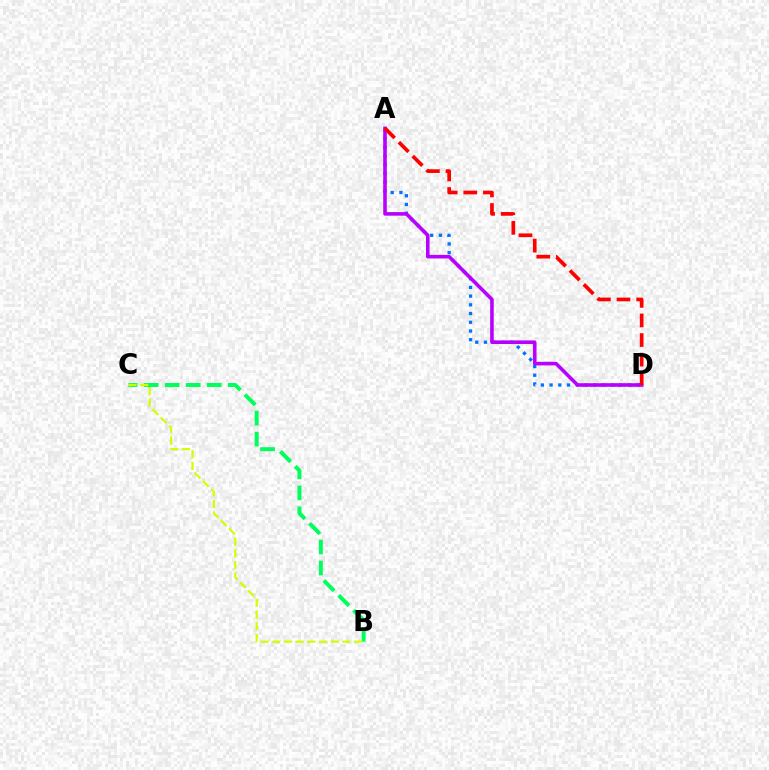{('B', 'C'): [{'color': '#00ff5c', 'line_style': 'dashed', 'thickness': 2.85}, {'color': '#d1ff00', 'line_style': 'dashed', 'thickness': 1.59}], ('A', 'D'): [{'color': '#0074ff', 'line_style': 'dotted', 'thickness': 2.37}, {'color': '#b900ff', 'line_style': 'solid', 'thickness': 2.58}, {'color': '#ff0000', 'line_style': 'dashed', 'thickness': 2.66}]}